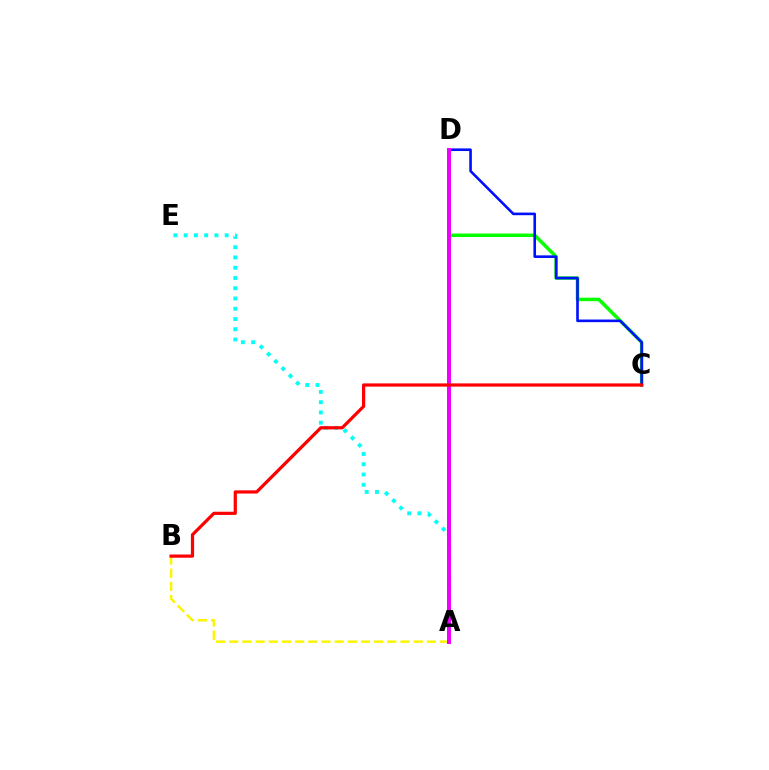{('C', 'D'): [{'color': '#08ff00', 'line_style': 'solid', 'thickness': 2.52}, {'color': '#0010ff', 'line_style': 'solid', 'thickness': 1.88}], ('A', 'B'): [{'color': '#fcf500', 'line_style': 'dashed', 'thickness': 1.79}], ('A', 'E'): [{'color': '#00fff6', 'line_style': 'dotted', 'thickness': 2.79}], ('A', 'D'): [{'color': '#ee00ff', 'line_style': 'solid', 'thickness': 2.88}], ('B', 'C'): [{'color': '#ff0000', 'line_style': 'solid', 'thickness': 2.32}]}